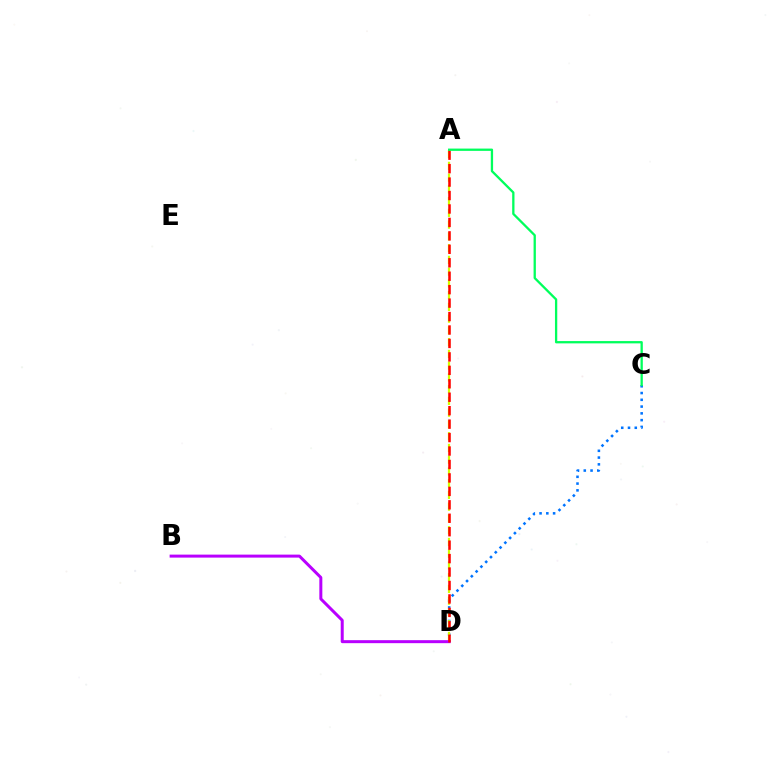{('C', 'D'): [{'color': '#0074ff', 'line_style': 'dotted', 'thickness': 1.84}], ('B', 'D'): [{'color': '#b900ff', 'line_style': 'solid', 'thickness': 2.16}], ('A', 'D'): [{'color': '#d1ff00', 'line_style': 'dashed', 'thickness': 1.6}, {'color': '#ff0000', 'line_style': 'dashed', 'thickness': 1.83}], ('A', 'C'): [{'color': '#00ff5c', 'line_style': 'solid', 'thickness': 1.65}]}